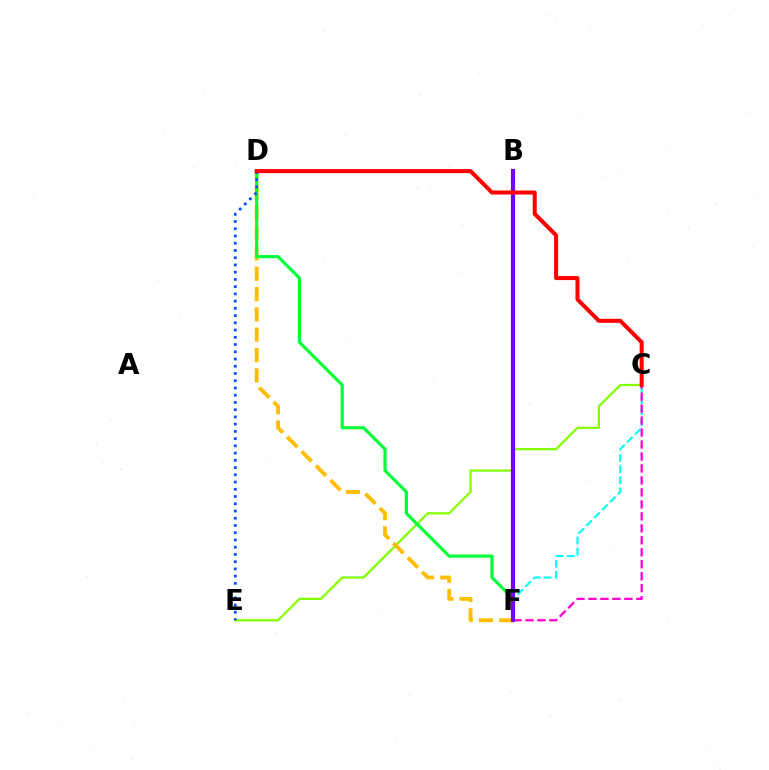{('C', 'F'): [{'color': '#00fff6', 'line_style': 'dashed', 'thickness': 1.51}, {'color': '#ff00cf', 'line_style': 'dashed', 'thickness': 1.63}], ('C', 'E'): [{'color': '#84ff00', 'line_style': 'solid', 'thickness': 1.61}], ('D', 'F'): [{'color': '#ffbd00', 'line_style': 'dashed', 'thickness': 2.76}, {'color': '#00ff39', 'line_style': 'solid', 'thickness': 2.28}], ('D', 'E'): [{'color': '#004bff', 'line_style': 'dotted', 'thickness': 1.97}], ('B', 'F'): [{'color': '#7200ff', 'line_style': 'solid', 'thickness': 2.99}], ('C', 'D'): [{'color': '#ff0000', 'line_style': 'solid', 'thickness': 2.9}]}